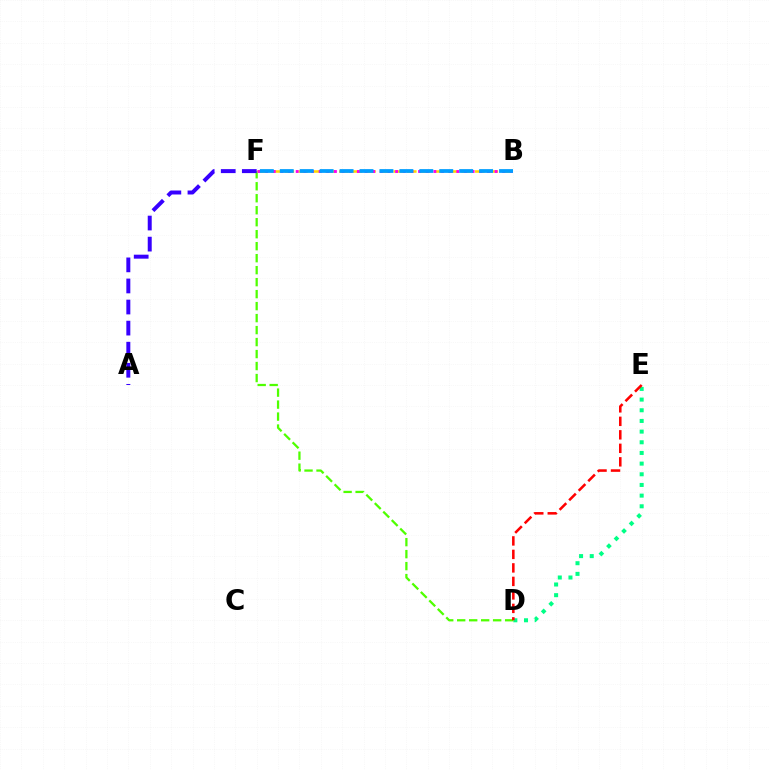{('D', 'E'): [{'color': '#00ff86', 'line_style': 'dotted', 'thickness': 2.9}, {'color': '#ff0000', 'line_style': 'dashed', 'thickness': 1.83}], ('D', 'F'): [{'color': '#4fff00', 'line_style': 'dashed', 'thickness': 1.63}], ('B', 'F'): [{'color': '#ffd500', 'line_style': 'dashed', 'thickness': 1.85}, {'color': '#ff00ed', 'line_style': 'dotted', 'thickness': 2.08}, {'color': '#009eff', 'line_style': 'dashed', 'thickness': 2.71}], ('A', 'F'): [{'color': '#3700ff', 'line_style': 'dashed', 'thickness': 2.86}]}